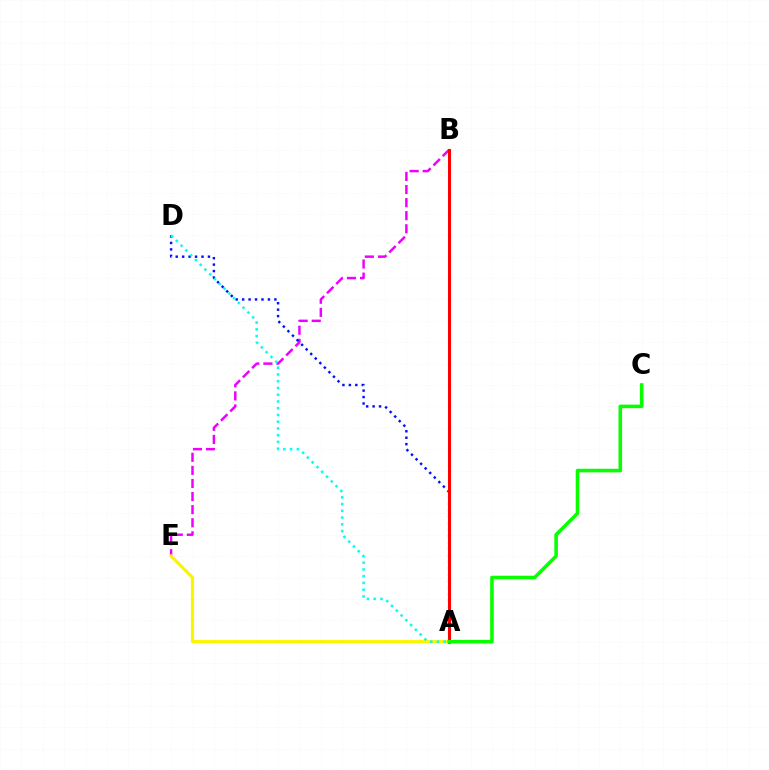{('B', 'E'): [{'color': '#ee00ff', 'line_style': 'dashed', 'thickness': 1.78}], ('A', 'D'): [{'color': '#0010ff', 'line_style': 'dotted', 'thickness': 1.75}, {'color': '#00fff6', 'line_style': 'dotted', 'thickness': 1.83}], ('A', 'B'): [{'color': '#ff0000', 'line_style': 'solid', 'thickness': 2.2}], ('A', 'E'): [{'color': '#fcf500', 'line_style': 'solid', 'thickness': 2.31}], ('A', 'C'): [{'color': '#08ff00', 'line_style': 'solid', 'thickness': 2.56}]}